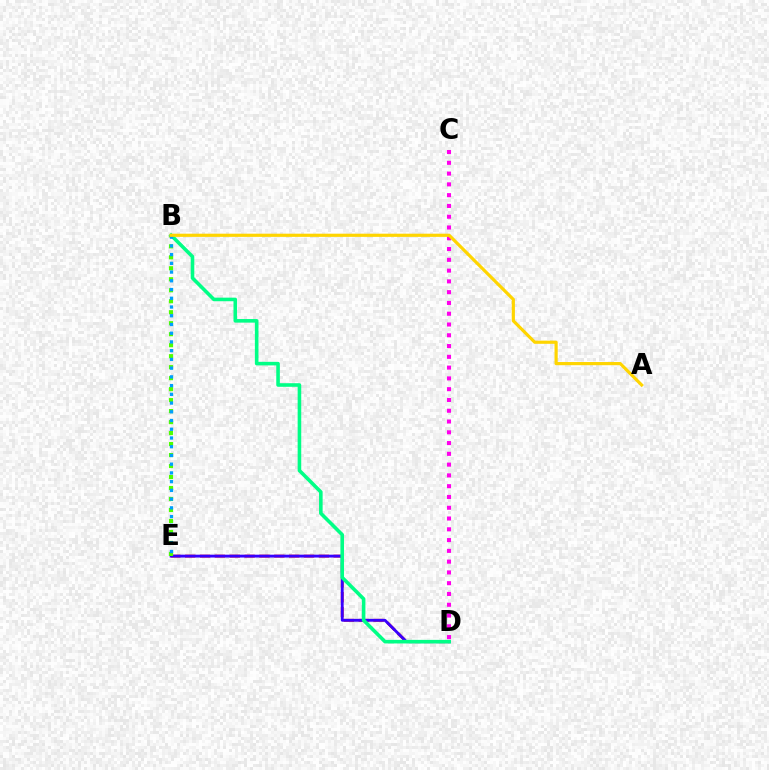{('D', 'E'): [{'color': '#ff0000', 'line_style': 'dashed', 'thickness': 2.02}, {'color': '#3700ff', 'line_style': 'solid', 'thickness': 2.05}], ('B', 'E'): [{'color': '#4fff00', 'line_style': 'dotted', 'thickness': 2.98}, {'color': '#009eff', 'line_style': 'dotted', 'thickness': 2.37}], ('B', 'D'): [{'color': '#00ff86', 'line_style': 'solid', 'thickness': 2.58}], ('C', 'D'): [{'color': '#ff00ed', 'line_style': 'dotted', 'thickness': 2.93}], ('A', 'B'): [{'color': '#ffd500', 'line_style': 'solid', 'thickness': 2.29}]}